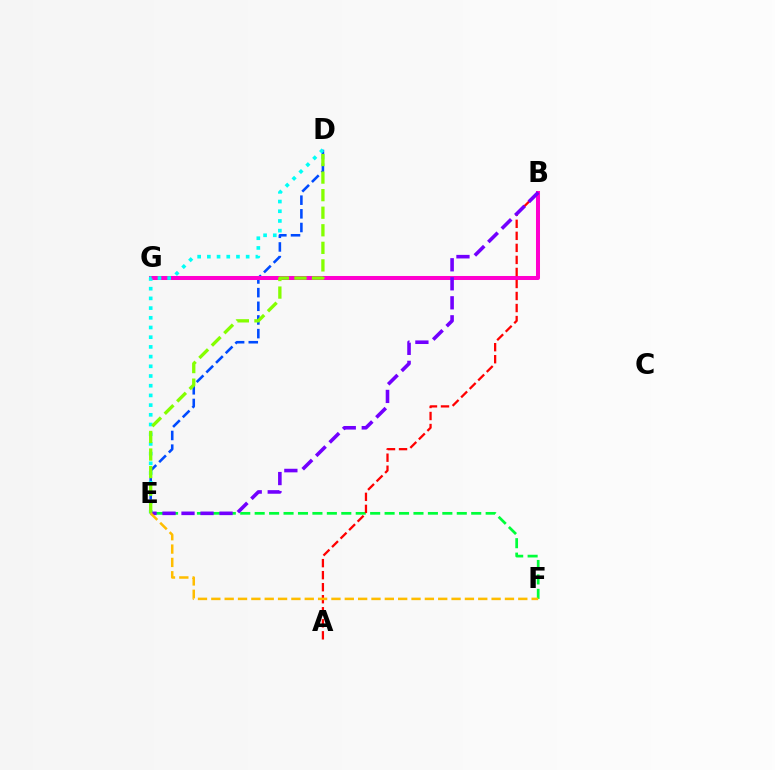{('D', 'E'): [{'color': '#004bff', 'line_style': 'dashed', 'thickness': 1.86}, {'color': '#00fff6', 'line_style': 'dotted', 'thickness': 2.64}, {'color': '#84ff00', 'line_style': 'dashed', 'thickness': 2.39}], ('B', 'G'): [{'color': '#ff00cf', 'line_style': 'solid', 'thickness': 2.89}], ('E', 'F'): [{'color': '#00ff39', 'line_style': 'dashed', 'thickness': 1.96}, {'color': '#ffbd00', 'line_style': 'dashed', 'thickness': 1.81}], ('A', 'B'): [{'color': '#ff0000', 'line_style': 'dashed', 'thickness': 1.63}], ('B', 'E'): [{'color': '#7200ff', 'line_style': 'dashed', 'thickness': 2.58}]}